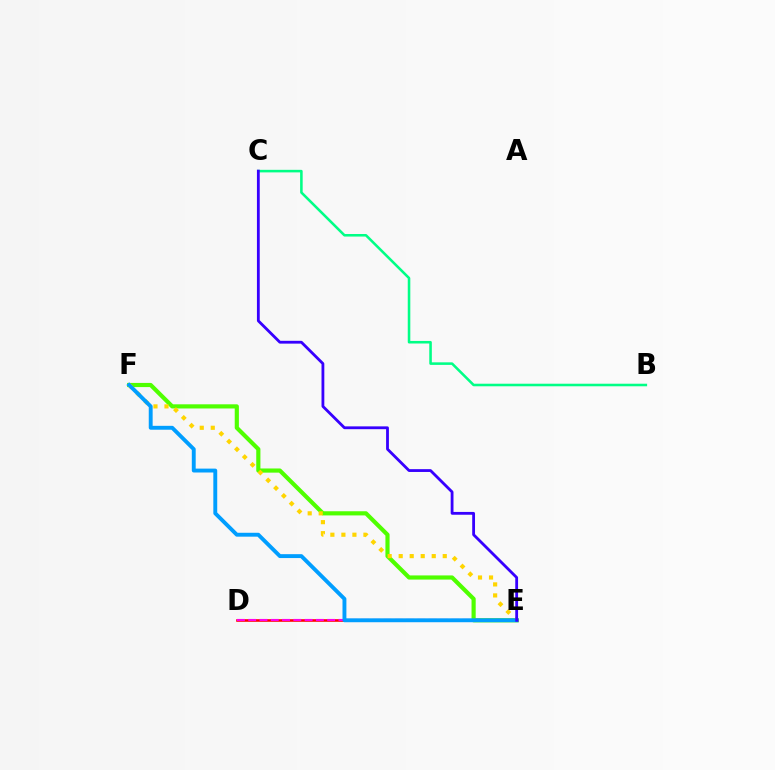{('B', 'C'): [{'color': '#00ff86', 'line_style': 'solid', 'thickness': 1.84}], ('E', 'F'): [{'color': '#4fff00', 'line_style': 'solid', 'thickness': 3.0}, {'color': '#ffd500', 'line_style': 'dotted', 'thickness': 2.99}, {'color': '#009eff', 'line_style': 'solid', 'thickness': 2.8}], ('D', 'E'): [{'color': '#ff0000', 'line_style': 'solid', 'thickness': 1.87}, {'color': '#ff00ed', 'line_style': 'dashed', 'thickness': 1.53}], ('C', 'E'): [{'color': '#3700ff', 'line_style': 'solid', 'thickness': 2.02}]}